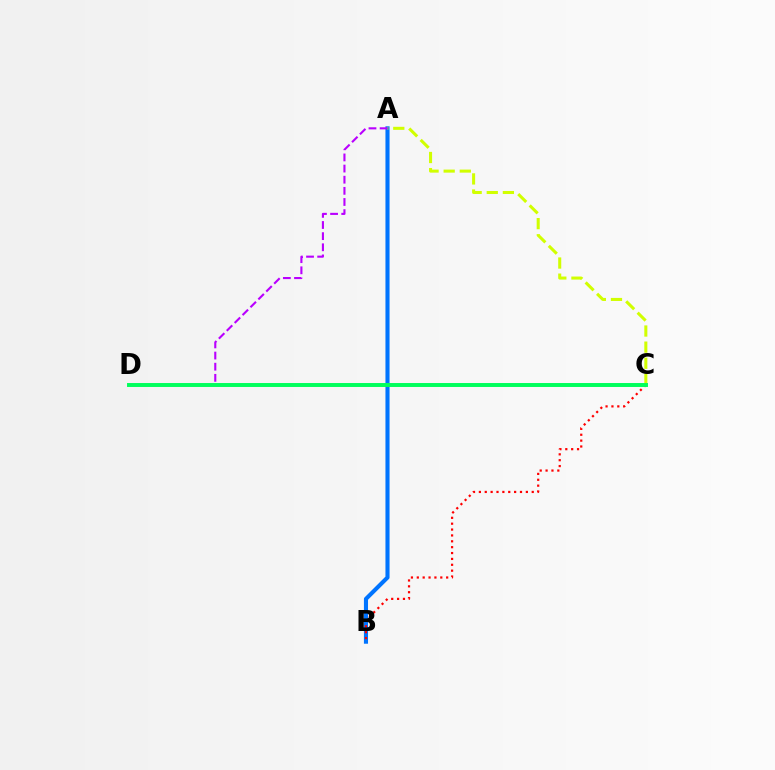{('A', 'B'): [{'color': '#0074ff', 'line_style': 'solid', 'thickness': 2.95}], ('B', 'C'): [{'color': '#ff0000', 'line_style': 'dotted', 'thickness': 1.6}], ('A', 'C'): [{'color': '#d1ff00', 'line_style': 'dashed', 'thickness': 2.19}], ('A', 'D'): [{'color': '#b900ff', 'line_style': 'dashed', 'thickness': 1.51}], ('C', 'D'): [{'color': '#00ff5c', 'line_style': 'solid', 'thickness': 2.83}]}